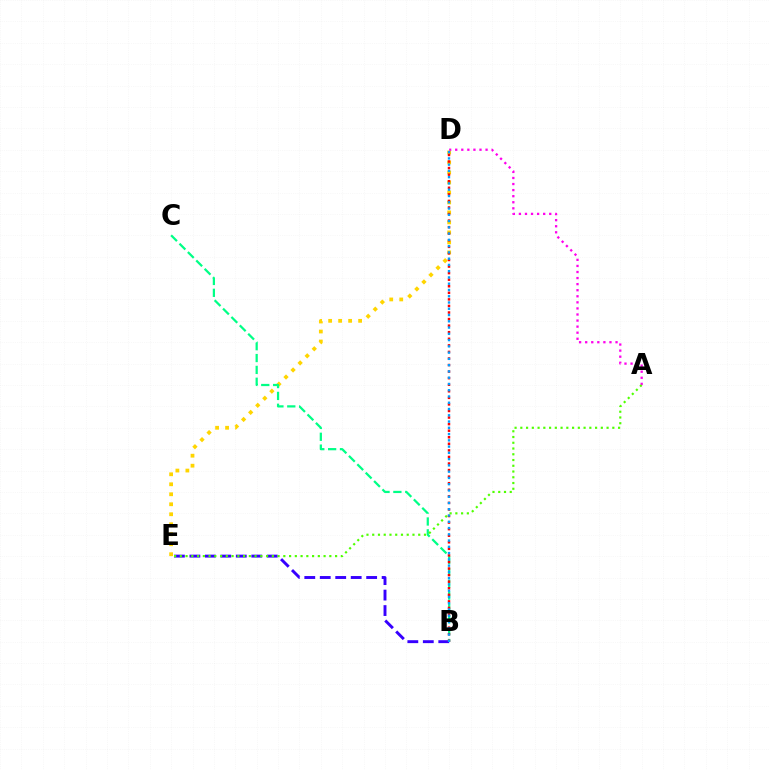{('D', 'E'): [{'color': '#ffd500', 'line_style': 'dotted', 'thickness': 2.72}], ('B', 'E'): [{'color': '#3700ff', 'line_style': 'dashed', 'thickness': 2.1}], ('B', 'C'): [{'color': '#00ff86', 'line_style': 'dashed', 'thickness': 1.61}], ('B', 'D'): [{'color': '#ff0000', 'line_style': 'dotted', 'thickness': 1.78}, {'color': '#009eff', 'line_style': 'dotted', 'thickness': 1.7}], ('A', 'D'): [{'color': '#ff00ed', 'line_style': 'dotted', 'thickness': 1.65}], ('A', 'E'): [{'color': '#4fff00', 'line_style': 'dotted', 'thickness': 1.56}]}